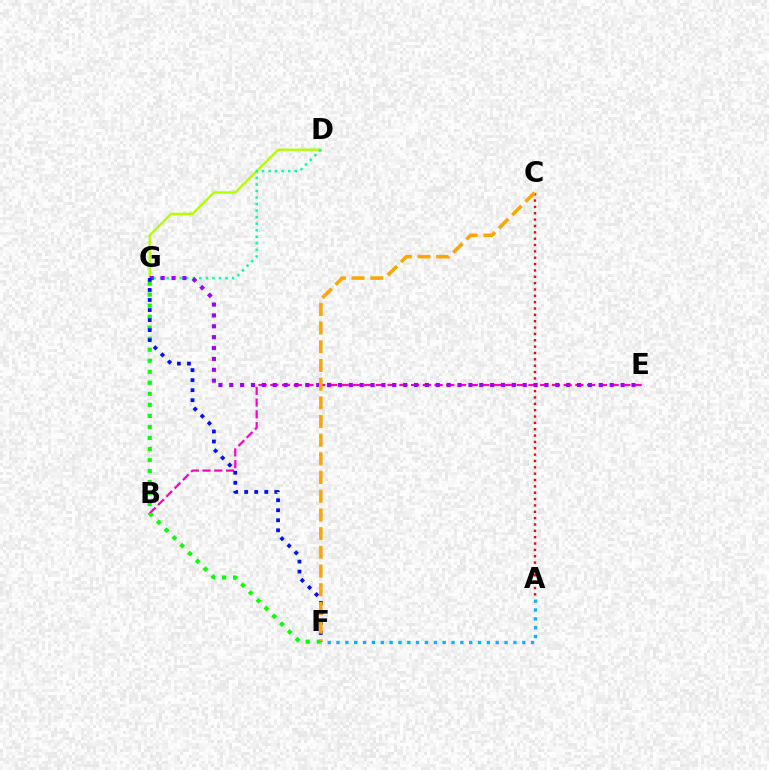{('A', 'F'): [{'color': '#00b5ff', 'line_style': 'dotted', 'thickness': 2.4}], ('D', 'G'): [{'color': '#b3ff00', 'line_style': 'solid', 'thickness': 1.72}, {'color': '#00ff9d', 'line_style': 'dotted', 'thickness': 1.78}], ('B', 'E'): [{'color': '#ff00bd', 'line_style': 'dashed', 'thickness': 1.59}], ('A', 'C'): [{'color': '#ff0000', 'line_style': 'dotted', 'thickness': 1.73}], ('E', 'G'): [{'color': '#9b00ff', 'line_style': 'dotted', 'thickness': 2.95}], ('F', 'G'): [{'color': '#08ff00', 'line_style': 'dotted', 'thickness': 2.99}, {'color': '#0010ff', 'line_style': 'dotted', 'thickness': 2.73}], ('C', 'F'): [{'color': '#ffa500', 'line_style': 'dashed', 'thickness': 2.54}]}